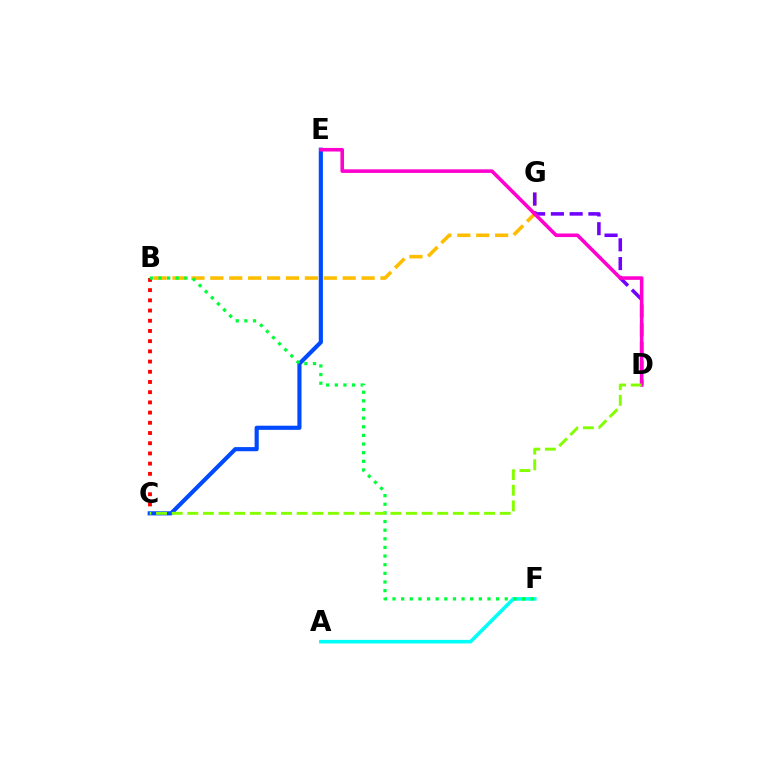{('B', 'C'): [{'color': '#ff0000', 'line_style': 'dotted', 'thickness': 2.77}], ('A', 'F'): [{'color': '#00fff6', 'line_style': 'solid', 'thickness': 2.57}], ('C', 'E'): [{'color': '#004bff', 'line_style': 'solid', 'thickness': 2.98}], ('B', 'G'): [{'color': '#ffbd00', 'line_style': 'dashed', 'thickness': 2.57}], ('D', 'G'): [{'color': '#7200ff', 'line_style': 'dashed', 'thickness': 2.55}], ('B', 'F'): [{'color': '#00ff39', 'line_style': 'dotted', 'thickness': 2.35}], ('D', 'E'): [{'color': '#ff00cf', 'line_style': 'solid', 'thickness': 2.57}], ('C', 'D'): [{'color': '#84ff00', 'line_style': 'dashed', 'thickness': 2.12}]}